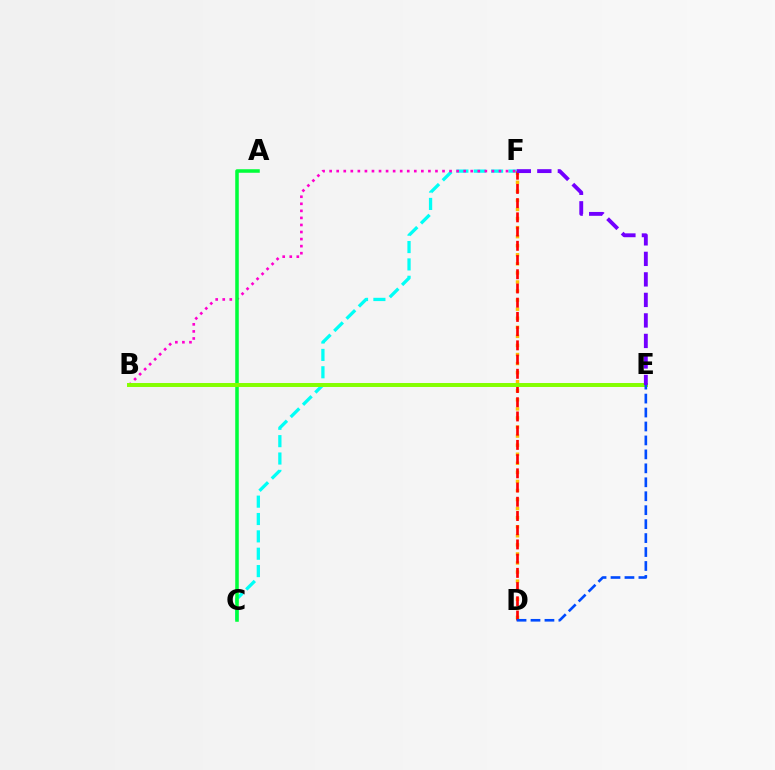{('C', 'F'): [{'color': '#00fff6', 'line_style': 'dashed', 'thickness': 2.36}], ('B', 'F'): [{'color': '#ff00cf', 'line_style': 'dotted', 'thickness': 1.92}], ('A', 'C'): [{'color': '#00ff39', 'line_style': 'solid', 'thickness': 2.54}], ('D', 'F'): [{'color': '#ffbd00', 'line_style': 'dotted', 'thickness': 2.46}, {'color': '#ff0000', 'line_style': 'dashed', 'thickness': 1.93}], ('B', 'E'): [{'color': '#84ff00', 'line_style': 'solid', 'thickness': 2.85}], ('E', 'F'): [{'color': '#7200ff', 'line_style': 'dashed', 'thickness': 2.79}], ('D', 'E'): [{'color': '#004bff', 'line_style': 'dashed', 'thickness': 1.9}]}